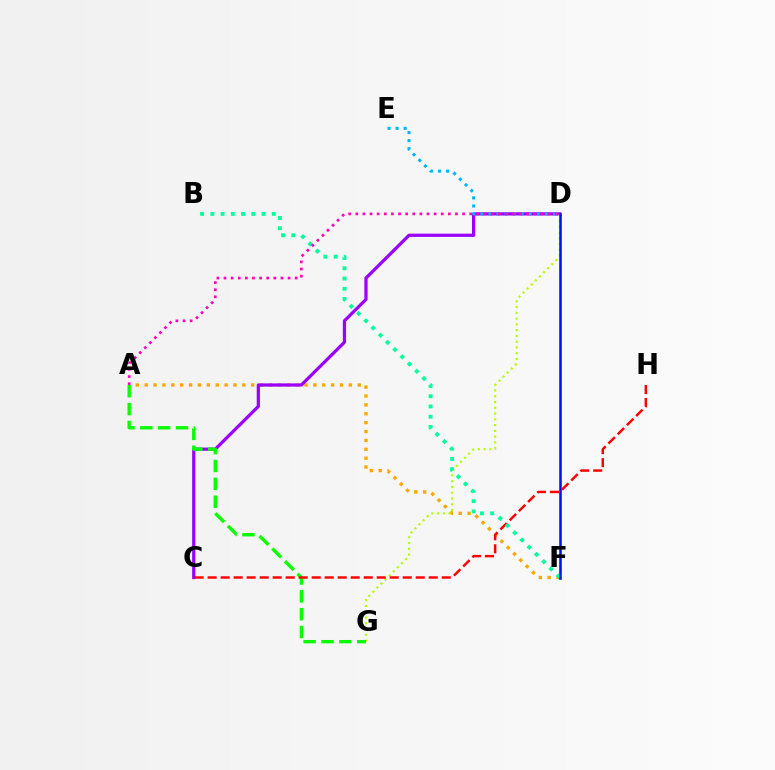{('A', 'F'): [{'color': '#ffa500', 'line_style': 'dotted', 'thickness': 2.41}], ('C', 'D'): [{'color': '#9b00ff', 'line_style': 'solid', 'thickness': 2.32}], ('D', 'G'): [{'color': '#b3ff00', 'line_style': 'dotted', 'thickness': 1.57}], ('D', 'E'): [{'color': '#00b5ff', 'line_style': 'dotted', 'thickness': 2.19}], ('A', 'G'): [{'color': '#08ff00', 'line_style': 'dashed', 'thickness': 2.43}], ('C', 'H'): [{'color': '#ff0000', 'line_style': 'dashed', 'thickness': 1.77}], ('B', 'F'): [{'color': '#00ff9d', 'line_style': 'dotted', 'thickness': 2.78}], ('D', 'F'): [{'color': '#0010ff', 'line_style': 'solid', 'thickness': 1.84}], ('A', 'D'): [{'color': '#ff00bd', 'line_style': 'dotted', 'thickness': 1.93}]}